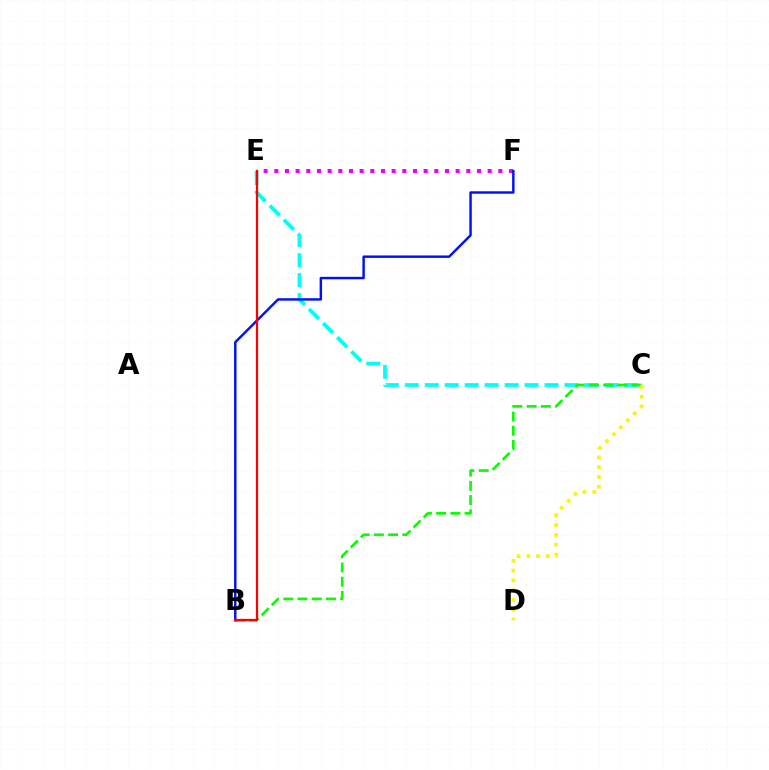{('E', 'F'): [{'color': '#ee00ff', 'line_style': 'dotted', 'thickness': 2.9}], ('C', 'E'): [{'color': '#00fff6', 'line_style': 'dashed', 'thickness': 2.71}], ('B', 'C'): [{'color': '#08ff00', 'line_style': 'dashed', 'thickness': 1.93}], ('B', 'F'): [{'color': '#0010ff', 'line_style': 'solid', 'thickness': 1.76}], ('B', 'E'): [{'color': '#ff0000', 'line_style': 'solid', 'thickness': 1.63}], ('C', 'D'): [{'color': '#fcf500', 'line_style': 'dotted', 'thickness': 2.66}]}